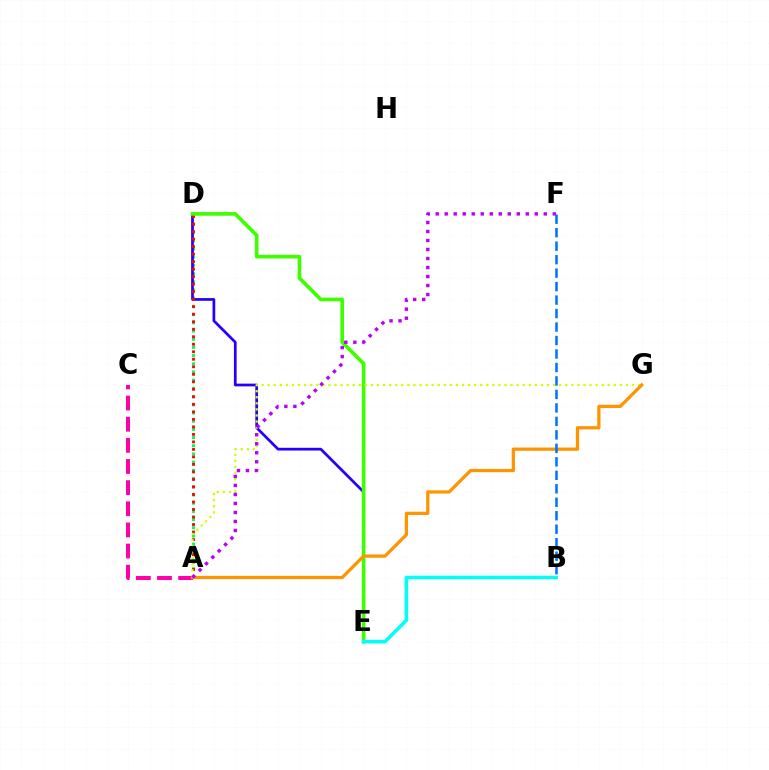{('A', 'D'): [{'color': '#00ff5c', 'line_style': 'dotted', 'thickness': 2.23}, {'color': '#ff0000', 'line_style': 'dotted', 'thickness': 2.04}], ('D', 'E'): [{'color': '#2500ff', 'line_style': 'solid', 'thickness': 1.96}, {'color': '#3dff00', 'line_style': 'solid', 'thickness': 2.62}], ('A', 'C'): [{'color': '#ff00ac', 'line_style': 'dashed', 'thickness': 2.87}], ('B', 'E'): [{'color': '#00fff6', 'line_style': 'solid', 'thickness': 2.55}], ('A', 'G'): [{'color': '#d1ff00', 'line_style': 'dotted', 'thickness': 1.65}, {'color': '#ff9400', 'line_style': 'solid', 'thickness': 2.34}], ('A', 'F'): [{'color': '#b900ff', 'line_style': 'dotted', 'thickness': 2.45}], ('B', 'F'): [{'color': '#0074ff', 'line_style': 'dashed', 'thickness': 1.83}]}